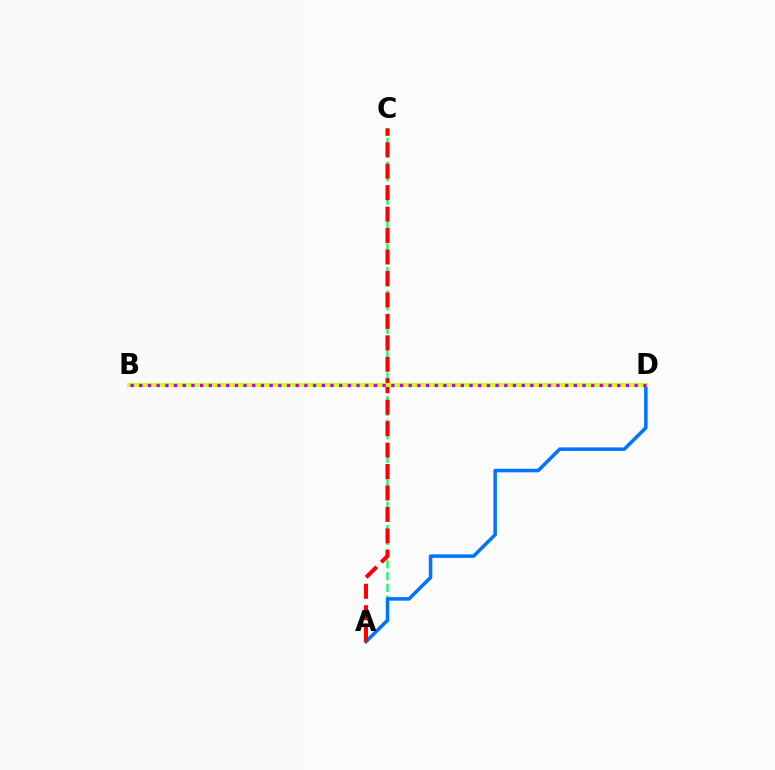{('A', 'C'): [{'color': '#00ff5c', 'line_style': 'dashed', 'thickness': 1.59}, {'color': '#ff0000', 'line_style': 'dashed', 'thickness': 2.91}], ('A', 'D'): [{'color': '#0074ff', 'line_style': 'solid', 'thickness': 2.54}], ('B', 'D'): [{'color': '#d1ff00', 'line_style': 'solid', 'thickness': 2.84}, {'color': '#b900ff', 'line_style': 'dotted', 'thickness': 2.36}]}